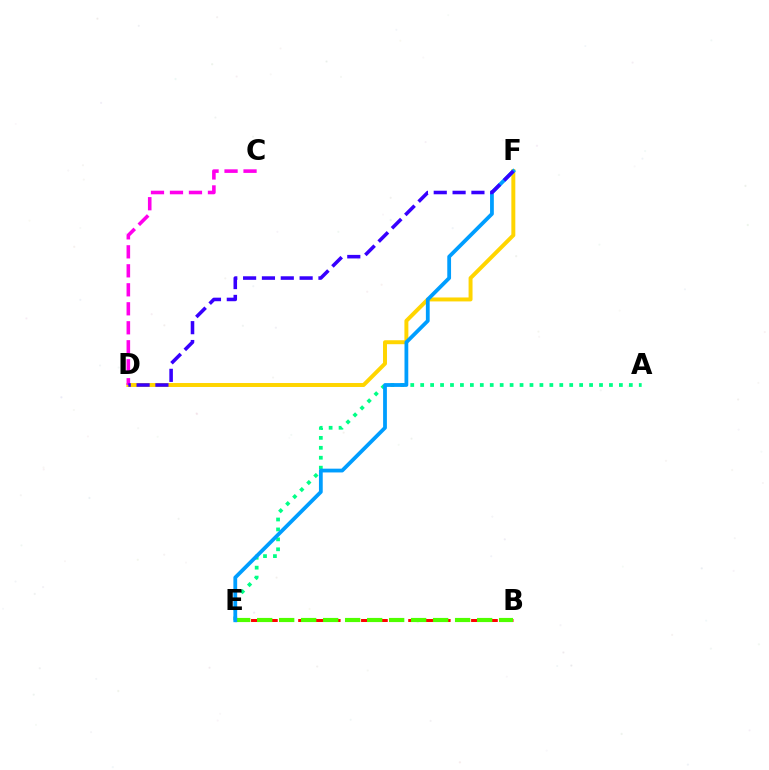{('A', 'E'): [{'color': '#00ff86', 'line_style': 'dotted', 'thickness': 2.7}], ('D', 'F'): [{'color': '#ffd500', 'line_style': 'solid', 'thickness': 2.85}, {'color': '#3700ff', 'line_style': 'dashed', 'thickness': 2.56}], ('B', 'E'): [{'color': '#ff0000', 'line_style': 'dashed', 'thickness': 2.14}, {'color': '#4fff00', 'line_style': 'dashed', 'thickness': 2.99}], ('C', 'D'): [{'color': '#ff00ed', 'line_style': 'dashed', 'thickness': 2.58}], ('E', 'F'): [{'color': '#009eff', 'line_style': 'solid', 'thickness': 2.72}]}